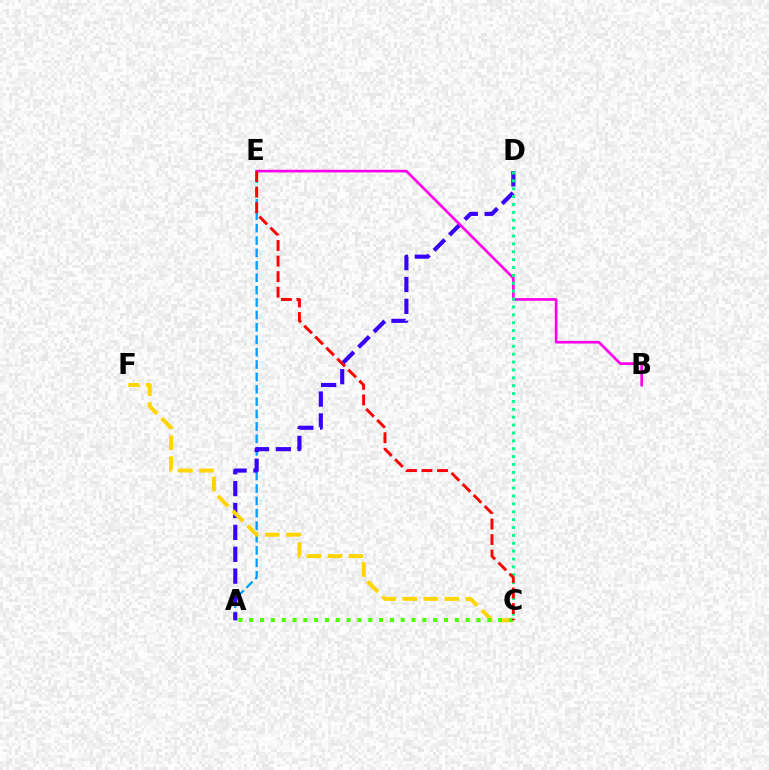{('A', 'E'): [{'color': '#009eff', 'line_style': 'dashed', 'thickness': 1.68}], ('A', 'D'): [{'color': '#3700ff', 'line_style': 'dashed', 'thickness': 2.97}], ('B', 'E'): [{'color': '#ff00ed', 'line_style': 'solid', 'thickness': 1.91}], ('C', 'D'): [{'color': '#00ff86', 'line_style': 'dotted', 'thickness': 2.14}], ('C', 'F'): [{'color': '#ffd500', 'line_style': 'dashed', 'thickness': 2.85}], ('A', 'C'): [{'color': '#4fff00', 'line_style': 'dotted', 'thickness': 2.94}], ('C', 'E'): [{'color': '#ff0000', 'line_style': 'dashed', 'thickness': 2.11}]}